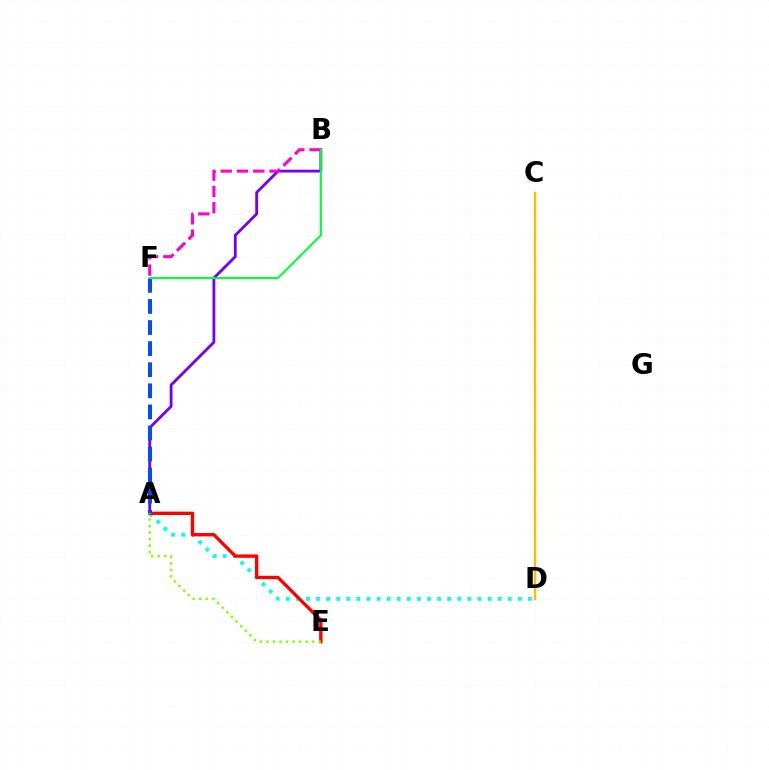{('A', 'B'): [{'color': '#7200ff', 'line_style': 'solid', 'thickness': 2.03}], ('A', 'D'): [{'color': '#00fff6', 'line_style': 'dotted', 'thickness': 2.74}], ('A', 'E'): [{'color': '#ff0000', 'line_style': 'solid', 'thickness': 2.42}, {'color': '#84ff00', 'line_style': 'dotted', 'thickness': 1.77}], ('C', 'D'): [{'color': '#ffbd00', 'line_style': 'solid', 'thickness': 1.76}], ('B', 'F'): [{'color': '#ff00cf', 'line_style': 'dashed', 'thickness': 2.21}, {'color': '#00ff39', 'line_style': 'solid', 'thickness': 1.53}], ('A', 'F'): [{'color': '#004bff', 'line_style': 'dashed', 'thickness': 2.86}]}